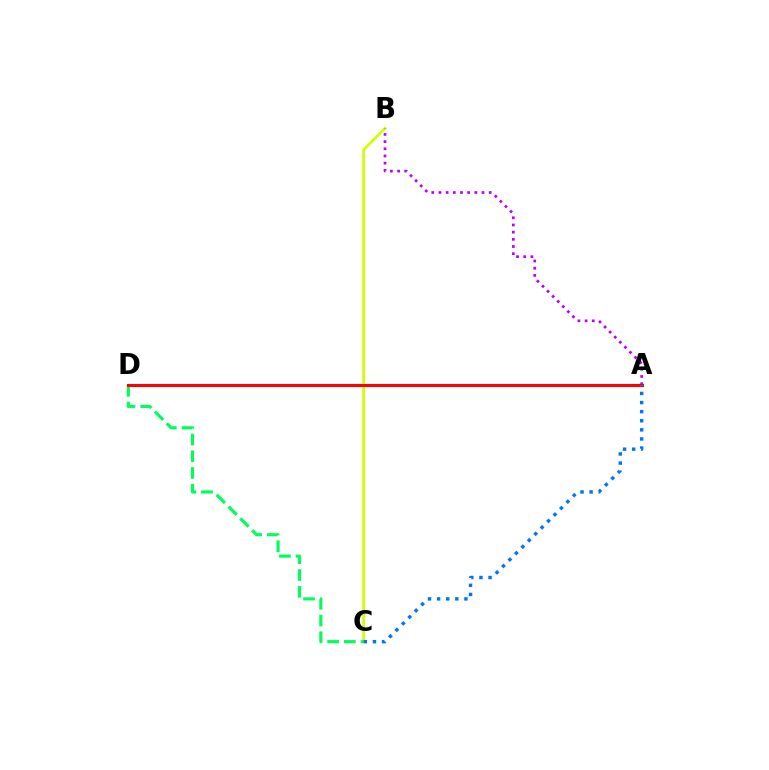{('B', 'C'): [{'color': '#d1ff00', 'line_style': 'solid', 'thickness': 1.98}], ('A', 'B'): [{'color': '#b900ff', 'line_style': 'dotted', 'thickness': 1.95}], ('C', 'D'): [{'color': '#00ff5c', 'line_style': 'dashed', 'thickness': 2.27}], ('A', 'D'): [{'color': '#ff0000', 'line_style': 'solid', 'thickness': 2.23}], ('A', 'C'): [{'color': '#0074ff', 'line_style': 'dotted', 'thickness': 2.47}]}